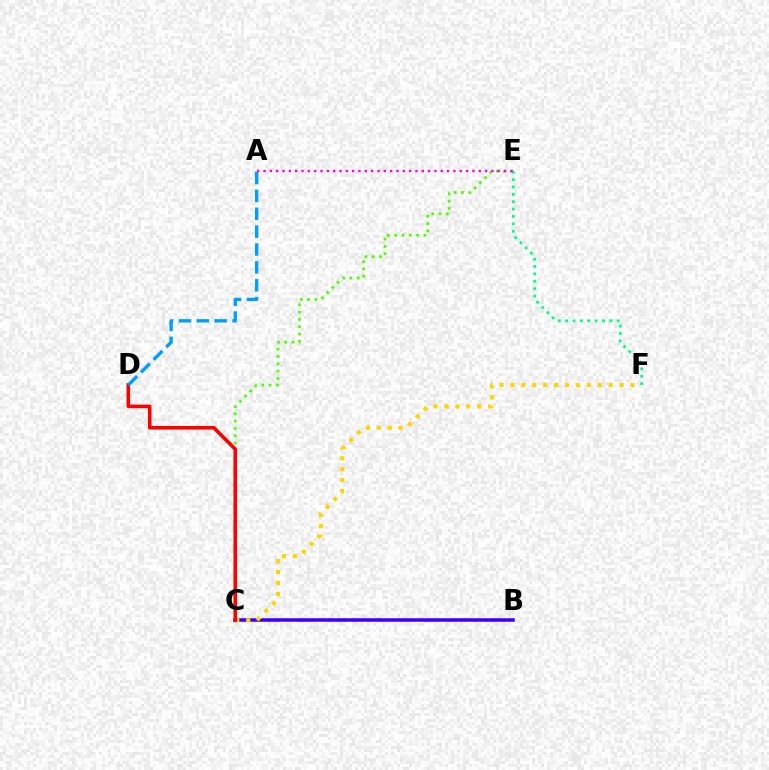{('B', 'C'): [{'color': '#3700ff', 'line_style': 'solid', 'thickness': 2.53}], ('C', 'E'): [{'color': '#4fff00', 'line_style': 'dotted', 'thickness': 1.98}], ('C', 'F'): [{'color': '#ffd500', 'line_style': 'dotted', 'thickness': 2.97}], ('C', 'D'): [{'color': '#ff0000', 'line_style': 'solid', 'thickness': 2.6}], ('E', 'F'): [{'color': '#00ff86', 'line_style': 'dotted', 'thickness': 2.0}], ('A', 'D'): [{'color': '#009eff', 'line_style': 'dashed', 'thickness': 2.43}], ('A', 'E'): [{'color': '#ff00ed', 'line_style': 'dotted', 'thickness': 1.72}]}